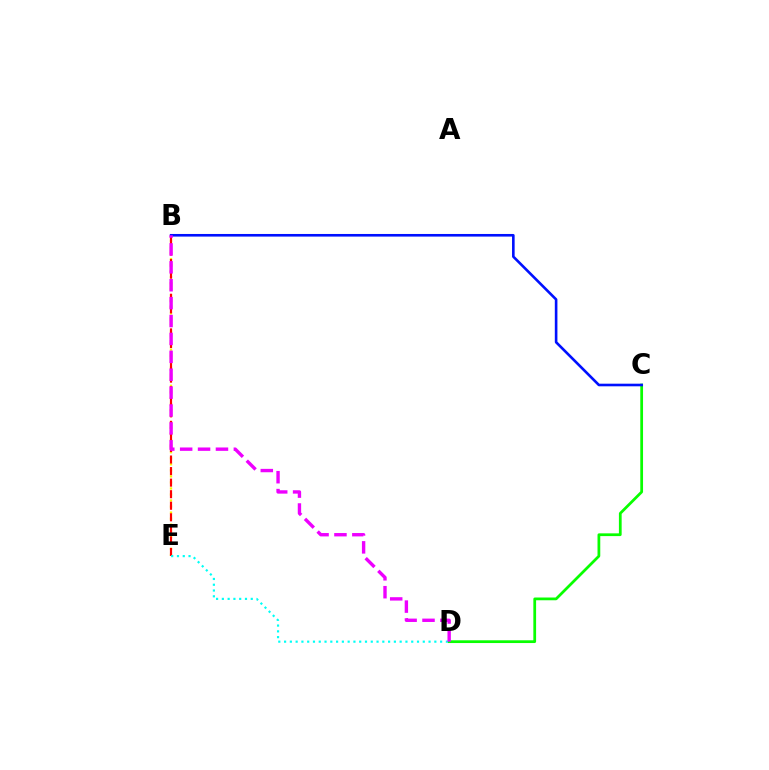{('B', 'E'): [{'color': '#fcf500', 'line_style': 'dotted', 'thickness': 1.64}, {'color': '#ff0000', 'line_style': 'dashed', 'thickness': 1.57}], ('C', 'D'): [{'color': '#08ff00', 'line_style': 'solid', 'thickness': 1.98}], ('D', 'E'): [{'color': '#00fff6', 'line_style': 'dotted', 'thickness': 1.57}], ('B', 'C'): [{'color': '#0010ff', 'line_style': 'solid', 'thickness': 1.88}], ('B', 'D'): [{'color': '#ee00ff', 'line_style': 'dashed', 'thickness': 2.43}]}